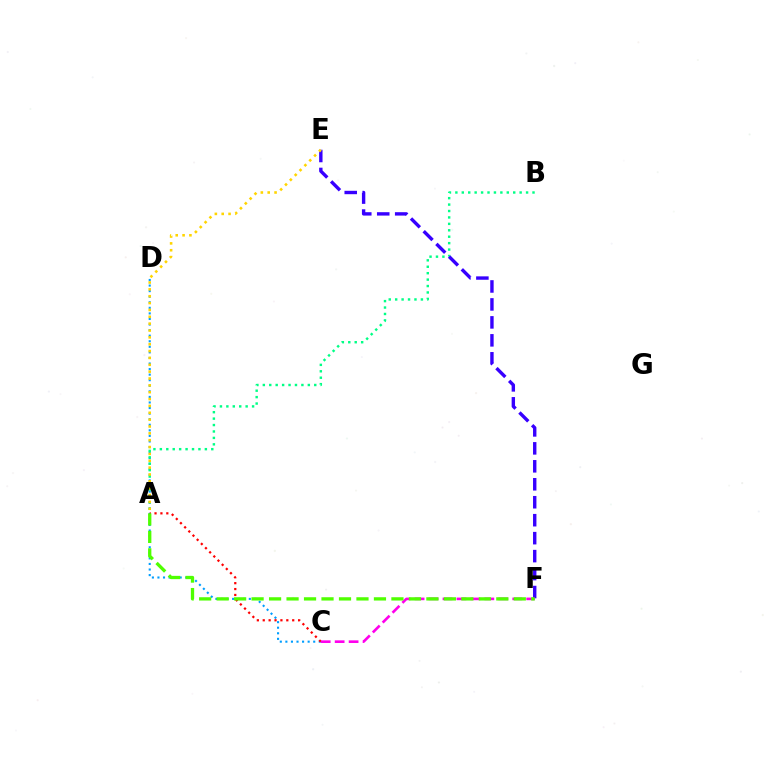{('C', 'D'): [{'color': '#009eff', 'line_style': 'dotted', 'thickness': 1.51}], ('A', 'C'): [{'color': '#ff0000', 'line_style': 'dotted', 'thickness': 1.6}], ('A', 'B'): [{'color': '#00ff86', 'line_style': 'dotted', 'thickness': 1.75}], ('E', 'F'): [{'color': '#3700ff', 'line_style': 'dashed', 'thickness': 2.44}], ('C', 'F'): [{'color': '#ff00ed', 'line_style': 'dashed', 'thickness': 1.9}], ('A', 'E'): [{'color': '#ffd500', 'line_style': 'dotted', 'thickness': 1.86}], ('A', 'F'): [{'color': '#4fff00', 'line_style': 'dashed', 'thickness': 2.37}]}